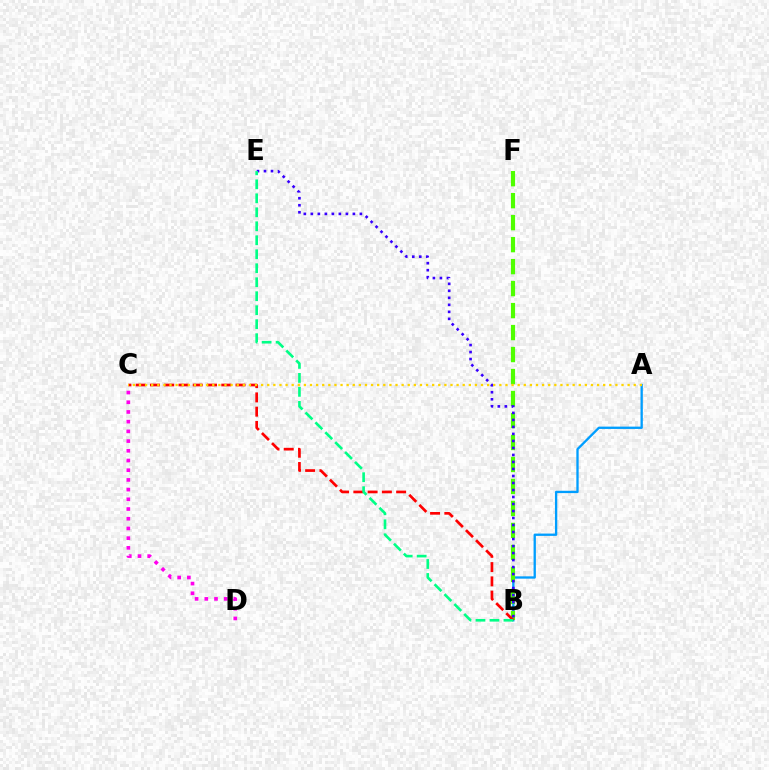{('A', 'B'): [{'color': '#009eff', 'line_style': 'solid', 'thickness': 1.67}], ('B', 'F'): [{'color': '#4fff00', 'line_style': 'dashed', 'thickness': 2.99}], ('C', 'D'): [{'color': '#ff00ed', 'line_style': 'dotted', 'thickness': 2.64}], ('B', 'C'): [{'color': '#ff0000', 'line_style': 'dashed', 'thickness': 1.94}], ('B', 'E'): [{'color': '#3700ff', 'line_style': 'dotted', 'thickness': 1.9}, {'color': '#00ff86', 'line_style': 'dashed', 'thickness': 1.9}], ('A', 'C'): [{'color': '#ffd500', 'line_style': 'dotted', 'thickness': 1.66}]}